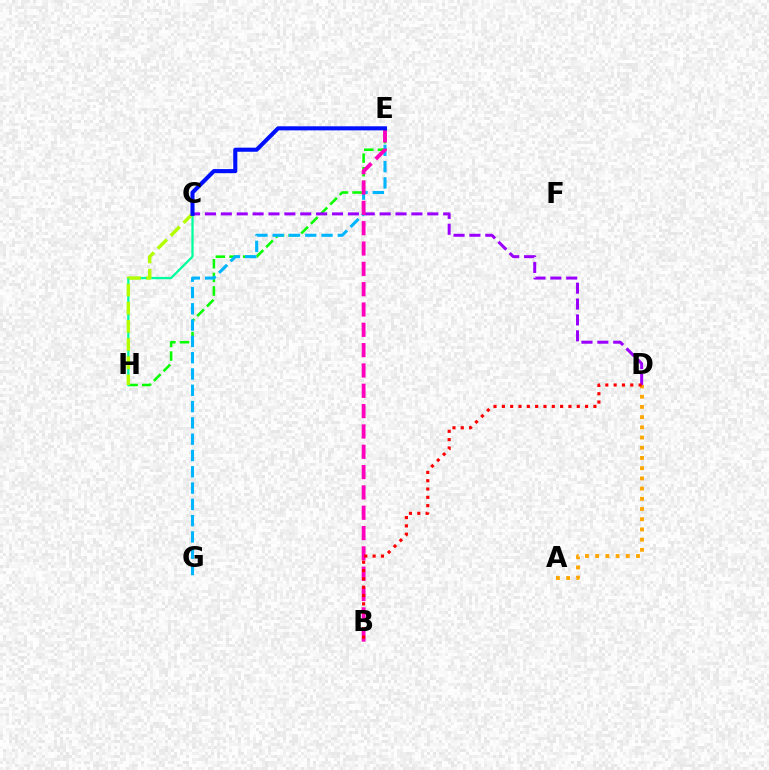{('E', 'H'): [{'color': '#08ff00', 'line_style': 'dashed', 'thickness': 1.85}], ('E', 'G'): [{'color': '#00b5ff', 'line_style': 'dashed', 'thickness': 2.21}], ('C', 'D'): [{'color': '#9b00ff', 'line_style': 'dashed', 'thickness': 2.16}], ('B', 'E'): [{'color': '#ff00bd', 'line_style': 'dashed', 'thickness': 2.76}], ('C', 'H'): [{'color': '#00ff9d', 'line_style': 'solid', 'thickness': 1.63}, {'color': '#b3ff00', 'line_style': 'dashed', 'thickness': 2.47}], ('A', 'D'): [{'color': '#ffa500', 'line_style': 'dotted', 'thickness': 2.77}], ('B', 'D'): [{'color': '#ff0000', 'line_style': 'dotted', 'thickness': 2.26}], ('C', 'E'): [{'color': '#0010ff', 'line_style': 'solid', 'thickness': 2.93}]}